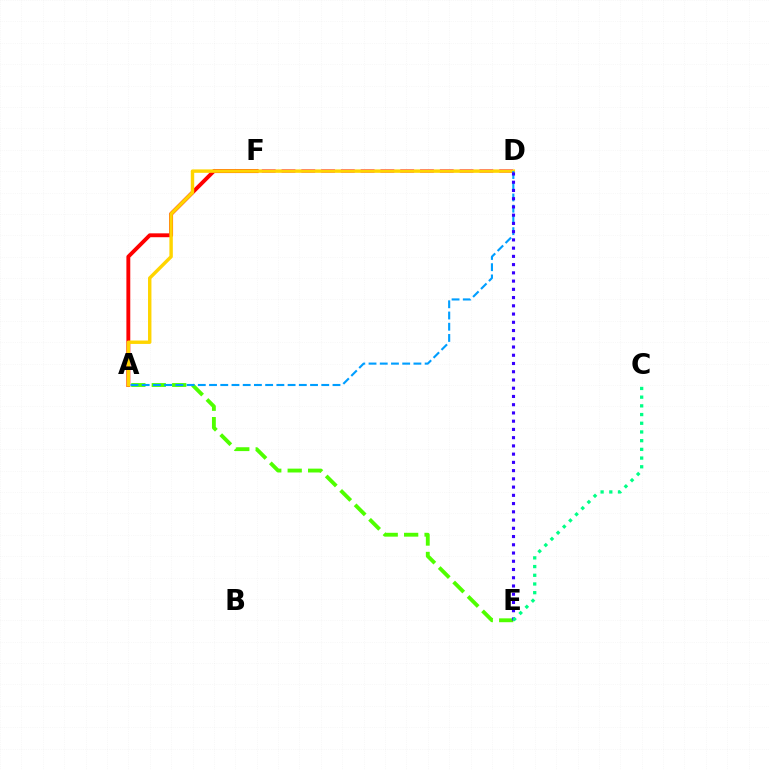{('D', 'F'): [{'color': '#ff00ed', 'line_style': 'dashed', 'thickness': 2.69}], ('A', 'F'): [{'color': '#ff0000', 'line_style': 'solid', 'thickness': 2.79}], ('A', 'E'): [{'color': '#4fff00', 'line_style': 'dashed', 'thickness': 2.78}], ('A', 'D'): [{'color': '#ffd500', 'line_style': 'solid', 'thickness': 2.47}, {'color': '#009eff', 'line_style': 'dashed', 'thickness': 1.52}], ('D', 'E'): [{'color': '#3700ff', 'line_style': 'dotted', 'thickness': 2.24}], ('C', 'E'): [{'color': '#00ff86', 'line_style': 'dotted', 'thickness': 2.36}]}